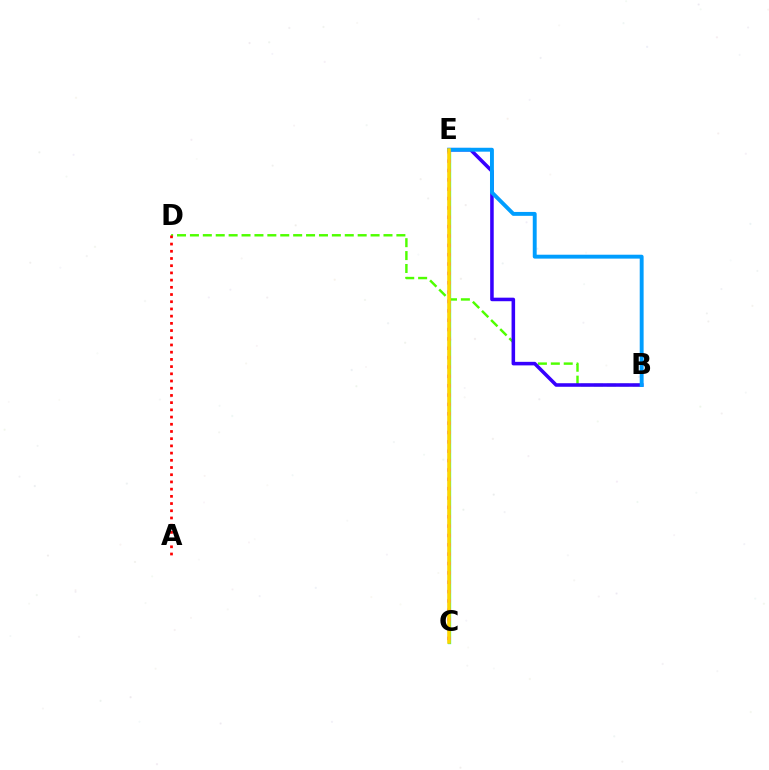{('C', 'E'): [{'color': '#00ff86', 'line_style': 'solid', 'thickness': 2.37}, {'color': '#ff00ed', 'line_style': 'dotted', 'thickness': 2.54}, {'color': '#ffd500', 'line_style': 'solid', 'thickness': 2.54}], ('B', 'D'): [{'color': '#4fff00', 'line_style': 'dashed', 'thickness': 1.75}], ('B', 'E'): [{'color': '#3700ff', 'line_style': 'solid', 'thickness': 2.56}, {'color': '#009eff', 'line_style': 'solid', 'thickness': 2.81}], ('A', 'D'): [{'color': '#ff0000', 'line_style': 'dotted', 'thickness': 1.96}]}